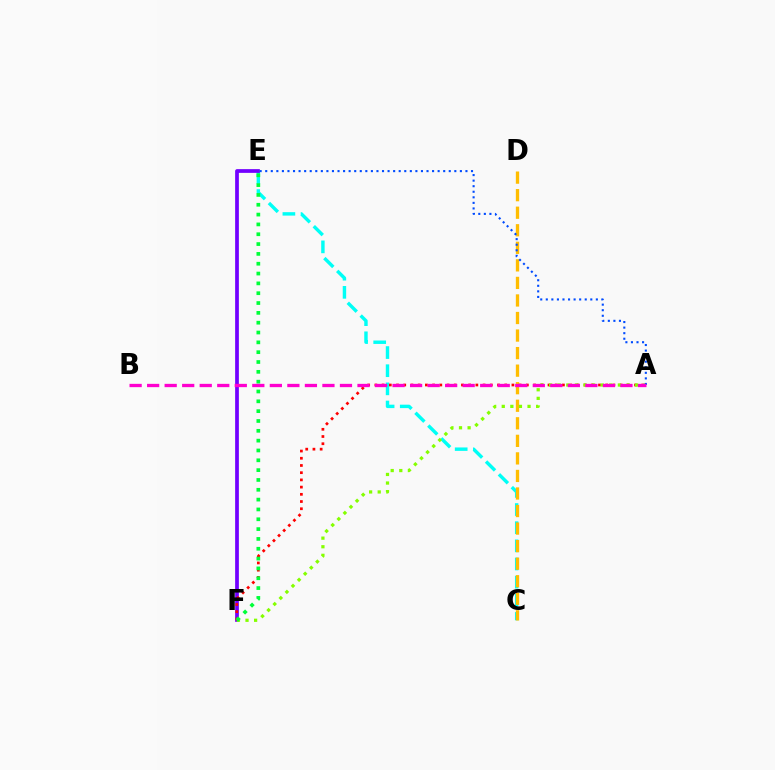{('C', 'E'): [{'color': '#00fff6', 'line_style': 'dashed', 'thickness': 2.46}], ('C', 'D'): [{'color': '#ffbd00', 'line_style': 'dashed', 'thickness': 2.38}], ('E', 'F'): [{'color': '#7200ff', 'line_style': 'solid', 'thickness': 2.68}, {'color': '#00ff39', 'line_style': 'dotted', 'thickness': 2.67}], ('A', 'F'): [{'color': '#ff0000', 'line_style': 'dotted', 'thickness': 1.96}, {'color': '#84ff00', 'line_style': 'dotted', 'thickness': 2.34}], ('A', 'E'): [{'color': '#004bff', 'line_style': 'dotted', 'thickness': 1.51}], ('A', 'B'): [{'color': '#ff00cf', 'line_style': 'dashed', 'thickness': 2.38}]}